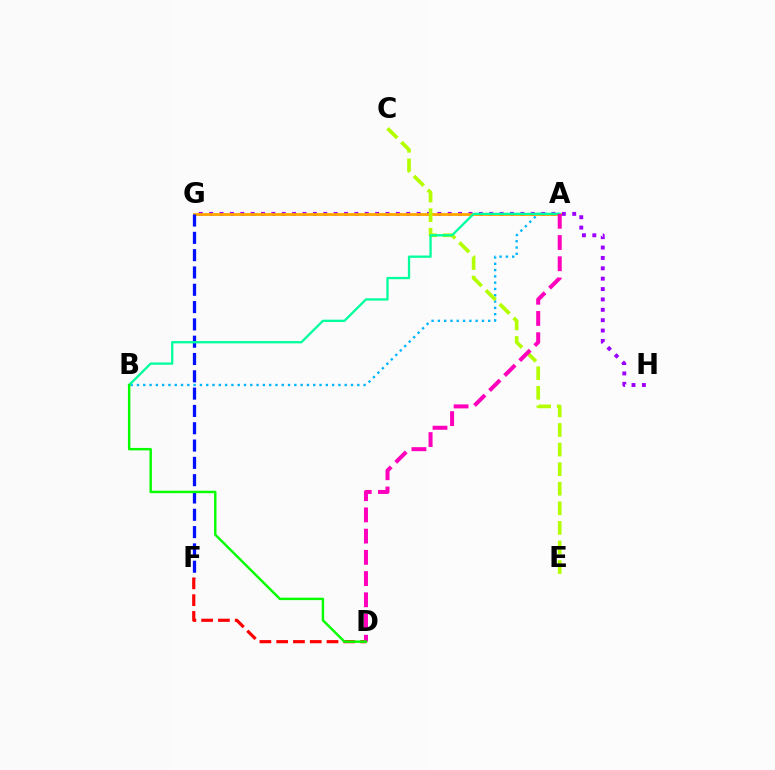{('G', 'H'): [{'color': '#9b00ff', 'line_style': 'dotted', 'thickness': 2.82}], ('A', 'G'): [{'color': '#ffa500', 'line_style': 'solid', 'thickness': 2.03}], ('A', 'B'): [{'color': '#00b5ff', 'line_style': 'dotted', 'thickness': 1.71}, {'color': '#00ff9d', 'line_style': 'solid', 'thickness': 1.66}], ('F', 'G'): [{'color': '#0010ff', 'line_style': 'dashed', 'thickness': 2.35}], ('C', 'E'): [{'color': '#b3ff00', 'line_style': 'dashed', 'thickness': 2.66}], ('D', 'F'): [{'color': '#ff0000', 'line_style': 'dashed', 'thickness': 2.28}], ('A', 'D'): [{'color': '#ff00bd', 'line_style': 'dashed', 'thickness': 2.88}], ('B', 'D'): [{'color': '#08ff00', 'line_style': 'solid', 'thickness': 1.76}]}